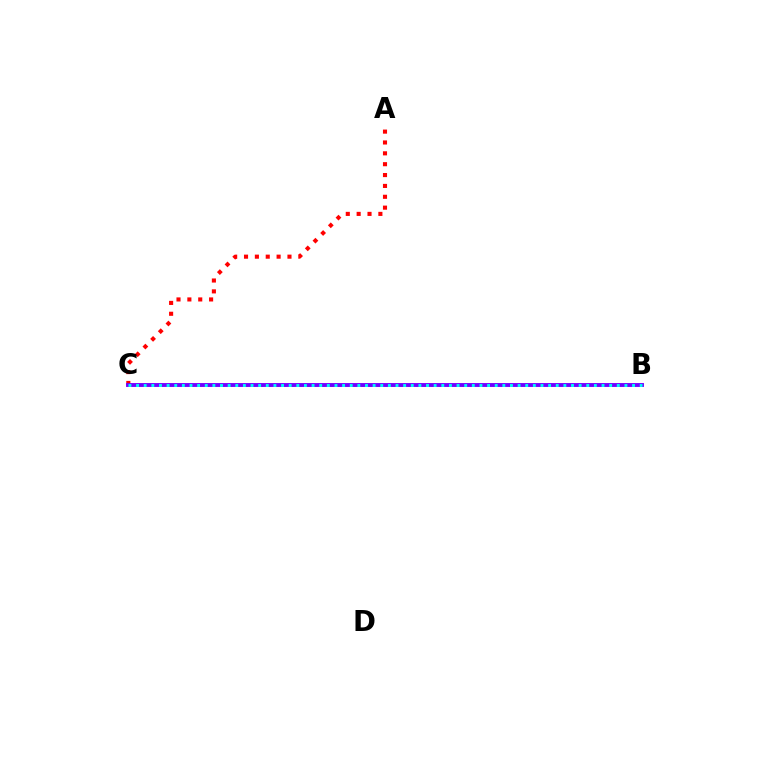{('B', 'C'): [{'color': '#84ff00', 'line_style': 'dotted', 'thickness': 2.11}, {'color': '#7200ff', 'line_style': 'solid', 'thickness': 2.8}, {'color': '#00fff6', 'line_style': 'dotted', 'thickness': 2.07}], ('A', 'C'): [{'color': '#ff0000', 'line_style': 'dotted', 'thickness': 2.95}]}